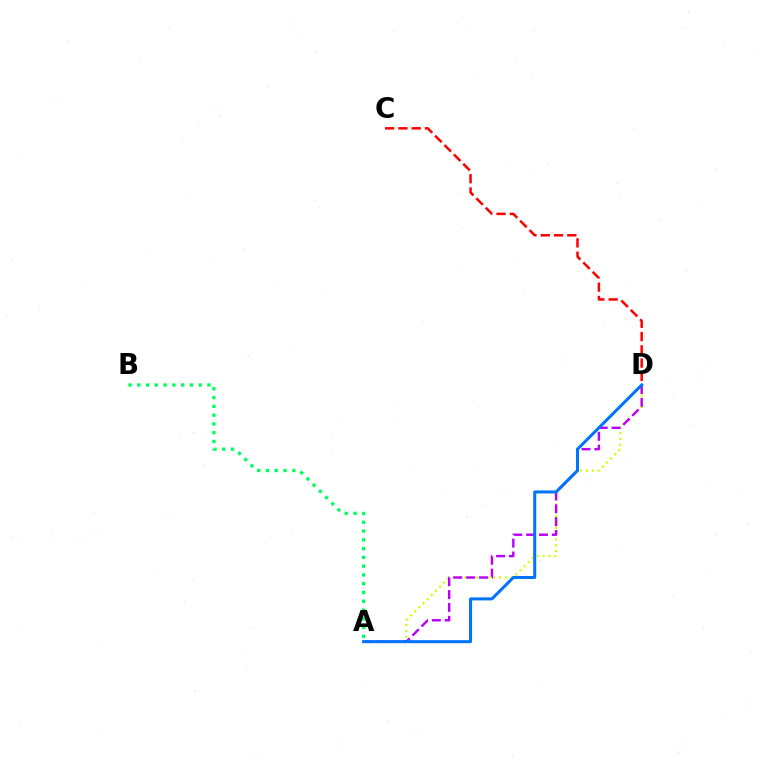{('A', 'D'): [{'color': '#d1ff00', 'line_style': 'dotted', 'thickness': 1.58}, {'color': '#b900ff', 'line_style': 'dashed', 'thickness': 1.75}, {'color': '#0074ff', 'line_style': 'solid', 'thickness': 2.18}], ('C', 'D'): [{'color': '#ff0000', 'line_style': 'dashed', 'thickness': 1.8}], ('A', 'B'): [{'color': '#00ff5c', 'line_style': 'dotted', 'thickness': 2.38}]}